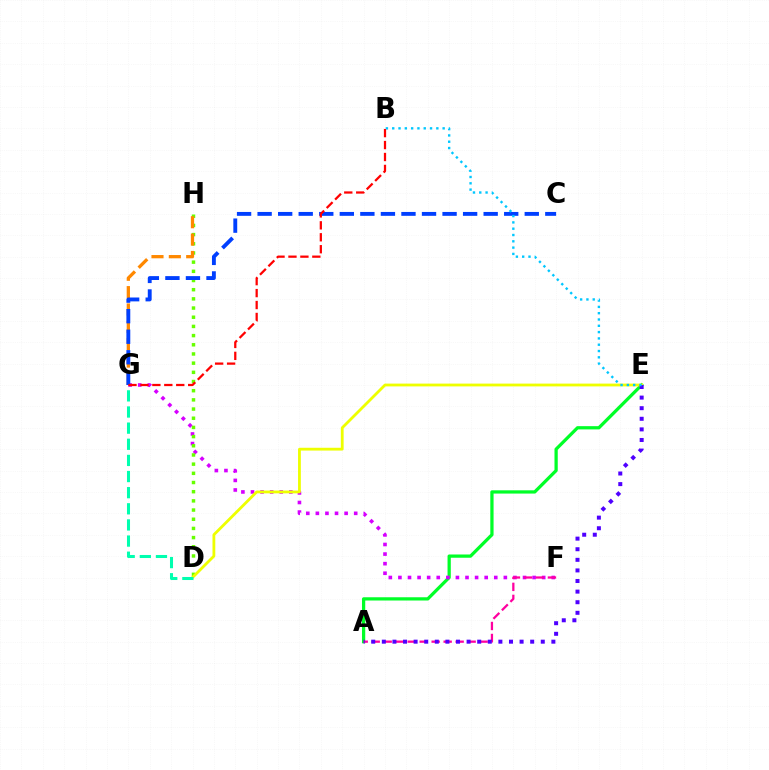{('A', 'E'): [{'color': '#00ff27', 'line_style': 'solid', 'thickness': 2.34}, {'color': '#4f00ff', 'line_style': 'dotted', 'thickness': 2.88}], ('F', 'G'): [{'color': '#d600ff', 'line_style': 'dotted', 'thickness': 2.6}], ('A', 'F'): [{'color': '#ff00a0', 'line_style': 'dashed', 'thickness': 1.63}], ('D', 'H'): [{'color': '#66ff00', 'line_style': 'dotted', 'thickness': 2.49}], ('G', 'H'): [{'color': '#ff8800', 'line_style': 'dashed', 'thickness': 2.36}], ('D', 'E'): [{'color': '#eeff00', 'line_style': 'solid', 'thickness': 2.02}], ('C', 'G'): [{'color': '#003fff', 'line_style': 'dashed', 'thickness': 2.79}], ('D', 'G'): [{'color': '#00ffaf', 'line_style': 'dashed', 'thickness': 2.19}], ('B', 'E'): [{'color': '#00c7ff', 'line_style': 'dotted', 'thickness': 1.71}], ('B', 'G'): [{'color': '#ff0000', 'line_style': 'dashed', 'thickness': 1.62}]}